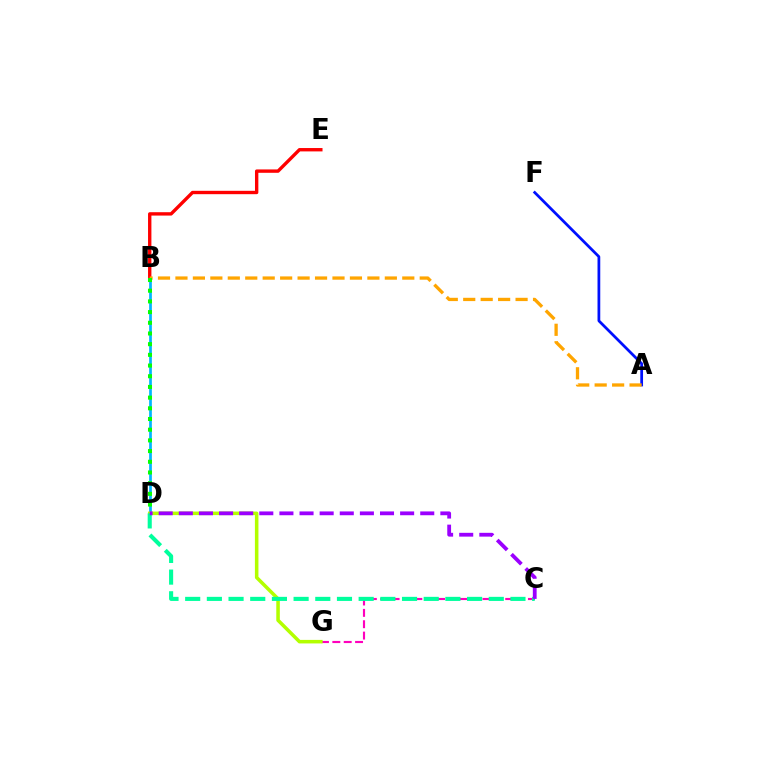{('B', 'D'): [{'color': '#00b5ff', 'line_style': 'solid', 'thickness': 1.96}, {'color': '#08ff00', 'line_style': 'dotted', 'thickness': 2.9}], ('C', 'G'): [{'color': '#ff00bd', 'line_style': 'dashed', 'thickness': 1.54}], ('B', 'E'): [{'color': '#ff0000', 'line_style': 'solid', 'thickness': 2.43}], ('A', 'F'): [{'color': '#0010ff', 'line_style': 'solid', 'thickness': 1.98}], ('D', 'G'): [{'color': '#b3ff00', 'line_style': 'solid', 'thickness': 2.55}], ('A', 'B'): [{'color': '#ffa500', 'line_style': 'dashed', 'thickness': 2.37}], ('C', 'D'): [{'color': '#00ff9d', 'line_style': 'dashed', 'thickness': 2.95}, {'color': '#9b00ff', 'line_style': 'dashed', 'thickness': 2.73}]}